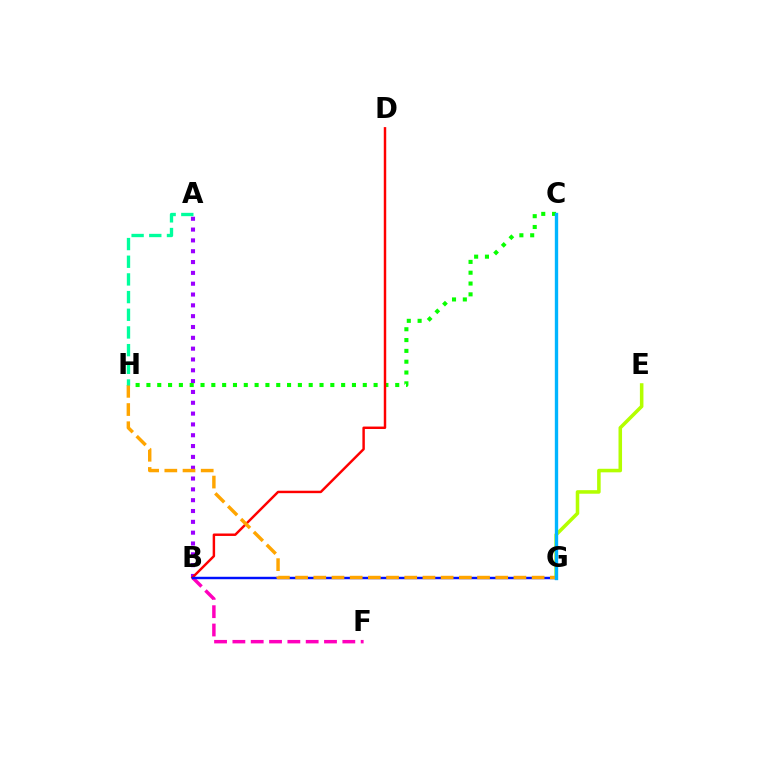{('A', 'B'): [{'color': '#9b00ff', 'line_style': 'dotted', 'thickness': 2.94}], ('E', 'G'): [{'color': '#b3ff00', 'line_style': 'solid', 'thickness': 2.55}], ('C', 'H'): [{'color': '#08ff00', 'line_style': 'dotted', 'thickness': 2.94}], ('B', 'F'): [{'color': '#ff00bd', 'line_style': 'dashed', 'thickness': 2.49}], ('B', 'D'): [{'color': '#ff0000', 'line_style': 'solid', 'thickness': 1.76}], ('B', 'G'): [{'color': '#0010ff', 'line_style': 'solid', 'thickness': 1.75}], ('G', 'H'): [{'color': '#ffa500', 'line_style': 'dashed', 'thickness': 2.47}], ('C', 'G'): [{'color': '#00b5ff', 'line_style': 'solid', 'thickness': 2.41}], ('A', 'H'): [{'color': '#00ff9d', 'line_style': 'dashed', 'thickness': 2.4}]}